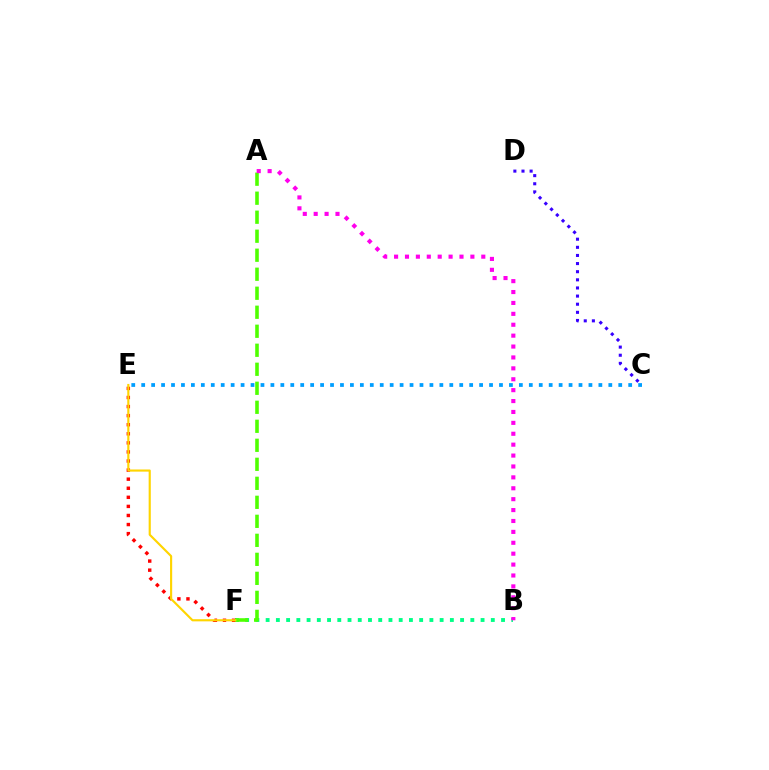{('B', 'F'): [{'color': '#00ff86', 'line_style': 'dotted', 'thickness': 2.78}], ('A', 'F'): [{'color': '#4fff00', 'line_style': 'dashed', 'thickness': 2.58}], ('A', 'B'): [{'color': '#ff00ed', 'line_style': 'dotted', 'thickness': 2.96}], ('E', 'F'): [{'color': '#ff0000', 'line_style': 'dotted', 'thickness': 2.47}, {'color': '#ffd500', 'line_style': 'solid', 'thickness': 1.54}], ('C', 'D'): [{'color': '#3700ff', 'line_style': 'dotted', 'thickness': 2.21}], ('C', 'E'): [{'color': '#009eff', 'line_style': 'dotted', 'thickness': 2.7}]}